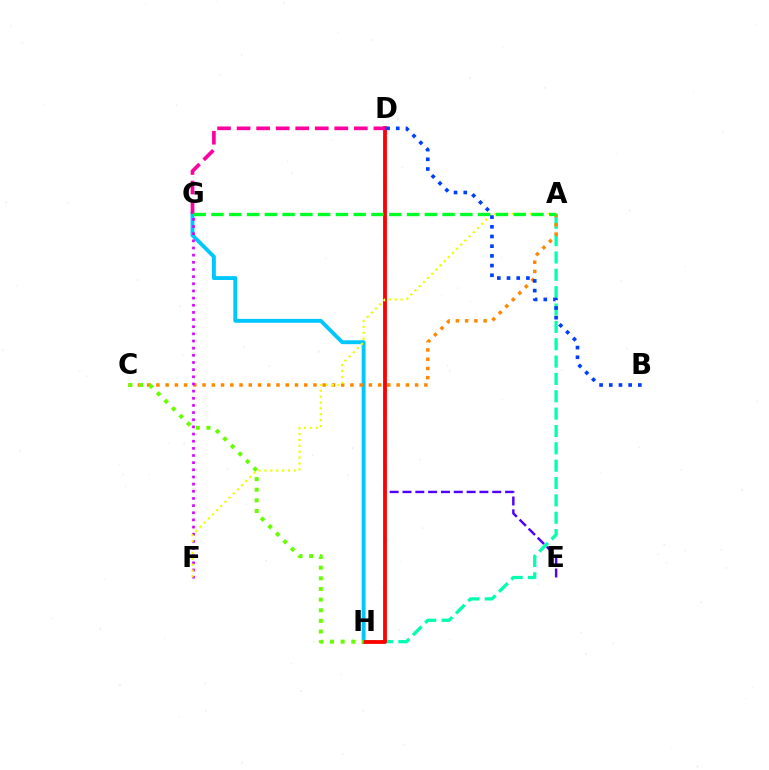{('A', 'H'): [{'color': '#00ffaf', 'line_style': 'dashed', 'thickness': 2.36}], ('G', 'H'): [{'color': '#00c7ff', 'line_style': 'solid', 'thickness': 2.79}], ('D', 'E'): [{'color': '#4f00ff', 'line_style': 'dashed', 'thickness': 1.74}], ('A', 'C'): [{'color': '#ff8800', 'line_style': 'dotted', 'thickness': 2.51}], ('D', 'H'): [{'color': '#ff0000', 'line_style': 'solid', 'thickness': 2.74}], ('F', 'G'): [{'color': '#d600ff', 'line_style': 'dotted', 'thickness': 1.94}], ('D', 'G'): [{'color': '#ff00a0', 'line_style': 'dashed', 'thickness': 2.66}], ('A', 'F'): [{'color': '#eeff00', 'line_style': 'dotted', 'thickness': 1.6}], ('A', 'G'): [{'color': '#00ff27', 'line_style': 'dashed', 'thickness': 2.42}], ('C', 'H'): [{'color': '#66ff00', 'line_style': 'dotted', 'thickness': 2.89}], ('B', 'D'): [{'color': '#003fff', 'line_style': 'dotted', 'thickness': 2.63}]}